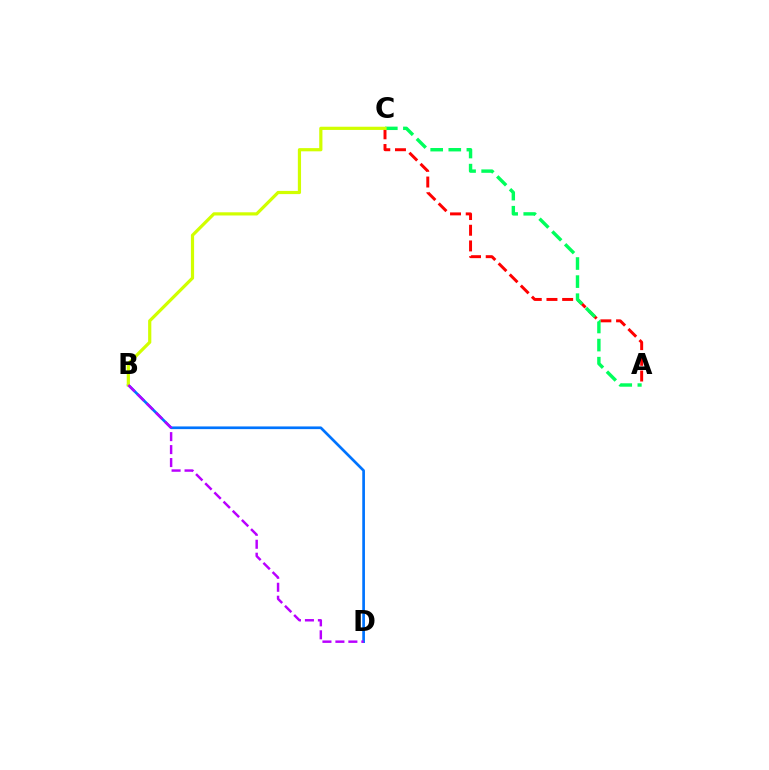{('A', 'C'): [{'color': '#ff0000', 'line_style': 'dashed', 'thickness': 2.13}, {'color': '#00ff5c', 'line_style': 'dashed', 'thickness': 2.46}], ('B', 'D'): [{'color': '#0074ff', 'line_style': 'solid', 'thickness': 1.93}, {'color': '#b900ff', 'line_style': 'dashed', 'thickness': 1.76}], ('B', 'C'): [{'color': '#d1ff00', 'line_style': 'solid', 'thickness': 2.31}]}